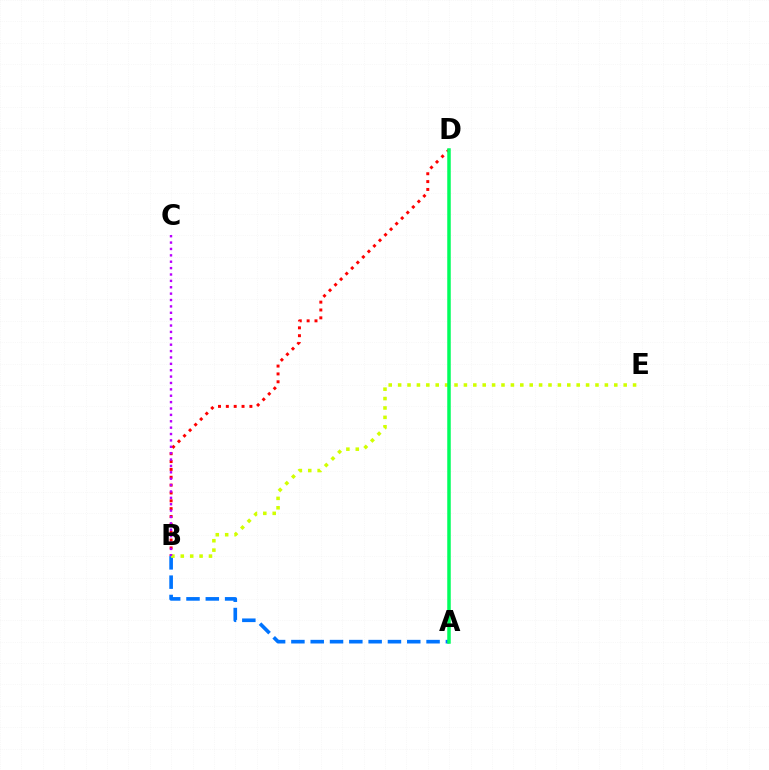{('B', 'D'): [{'color': '#ff0000', 'line_style': 'dotted', 'thickness': 2.13}], ('A', 'B'): [{'color': '#0074ff', 'line_style': 'dashed', 'thickness': 2.62}], ('B', 'E'): [{'color': '#d1ff00', 'line_style': 'dotted', 'thickness': 2.55}], ('A', 'D'): [{'color': '#00ff5c', 'line_style': 'solid', 'thickness': 2.52}], ('B', 'C'): [{'color': '#b900ff', 'line_style': 'dotted', 'thickness': 1.73}]}